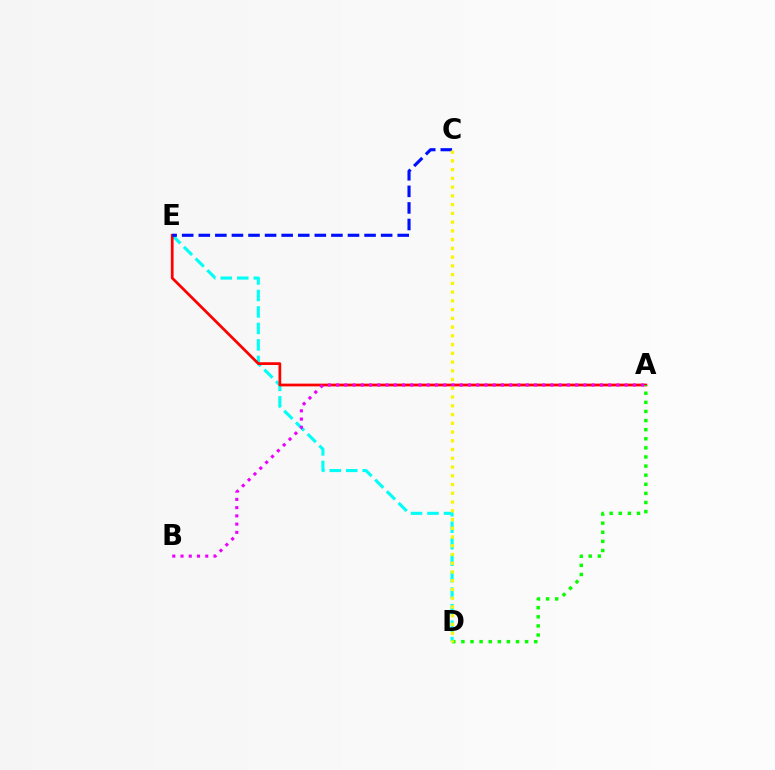{('D', 'E'): [{'color': '#00fff6', 'line_style': 'dashed', 'thickness': 2.24}], ('A', 'E'): [{'color': '#ff0000', 'line_style': 'solid', 'thickness': 1.97}], ('A', 'B'): [{'color': '#ee00ff', 'line_style': 'dotted', 'thickness': 2.24}], ('C', 'E'): [{'color': '#0010ff', 'line_style': 'dashed', 'thickness': 2.25}], ('A', 'D'): [{'color': '#08ff00', 'line_style': 'dotted', 'thickness': 2.47}], ('C', 'D'): [{'color': '#fcf500', 'line_style': 'dotted', 'thickness': 2.38}]}